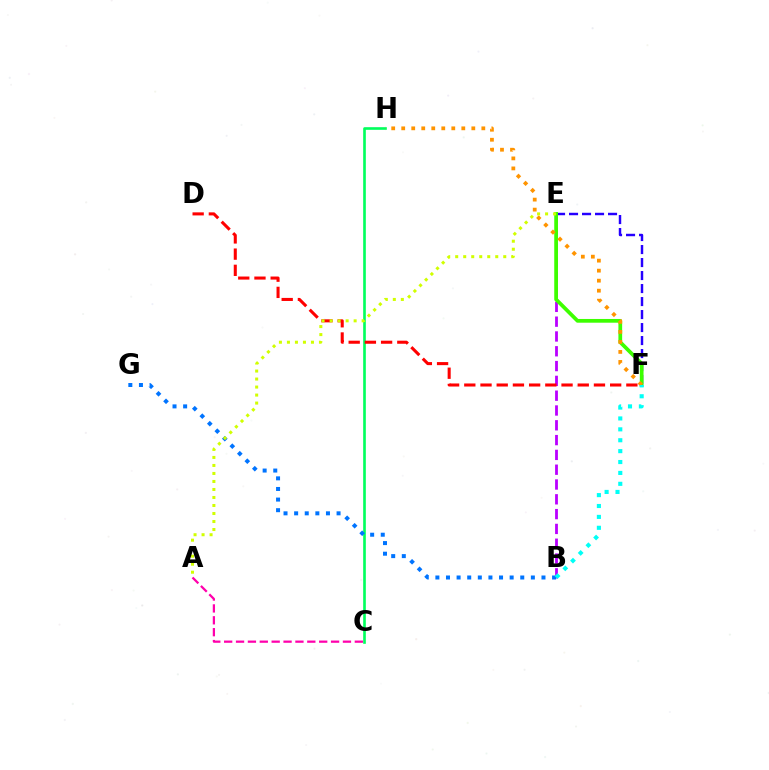{('A', 'C'): [{'color': '#ff00ac', 'line_style': 'dashed', 'thickness': 1.61}], ('E', 'F'): [{'color': '#2500ff', 'line_style': 'dashed', 'thickness': 1.77}, {'color': '#3dff00', 'line_style': 'solid', 'thickness': 2.69}], ('B', 'E'): [{'color': '#b900ff', 'line_style': 'dashed', 'thickness': 2.01}], ('C', 'H'): [{'color': '#00ff5c', 'line_style': 'solid', 'thickness': 1.9}], ('D', 'F'): [{'color': '#ff0000', 'line_style': 'dashed', 'thickness': 2.2}], ('F', 'H'): [{'color': '#ff9400', 'line_style': 'dotted', 'thickness': 2.72}], ('B', 'G'): [{'color': '#0074ff', 'line_style': 'dotted', 'thickness': 2.88}], ('A', 'E'): [{'color': '#d1ff00', 'line_style': 'dotted', 'thickness': 2.18}], ('B', 'F'): [{'color': '#00fff6', 'line_style': 'dotted', 'thickness': 2.96}]}